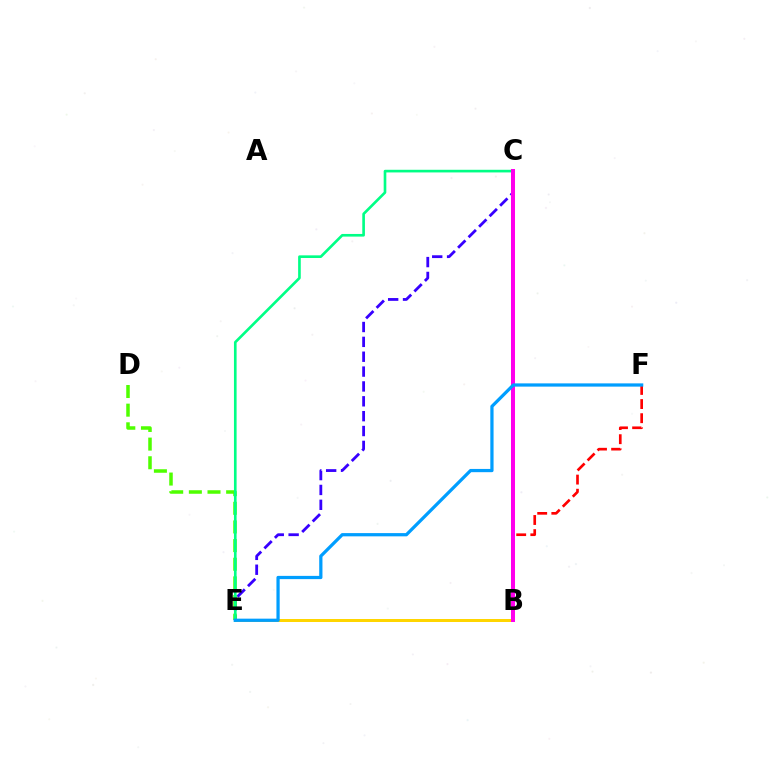{('B', 'F'): [{'color': '#ff0000', 'line_style': 'dashed', 'thickness': 1.92}], ('C', 'E'): [{'color': '#3700ff', 'line_style': 'dashed', 'thickness': 2.02}, {'color': '#00ff86', 'line_style': 'solid', 'thickness': 1.91}], ('B', 'E'): [{'color': '#ffd500', 'line_style': 'solid', 'thickness': 2.15}], ('D', 'E'): [{'color': '#4fff00', 'line_style': 'dashed', 'thickness': 2.53}], ('B', 'C'): [{'color': '#ff00ed', 'line_style': 'solid', 'thickness': 2.89}], ('E', 'F'): [{'color': '#009eff', 'line_style': 'solid', 'thickness': 2.33}]}